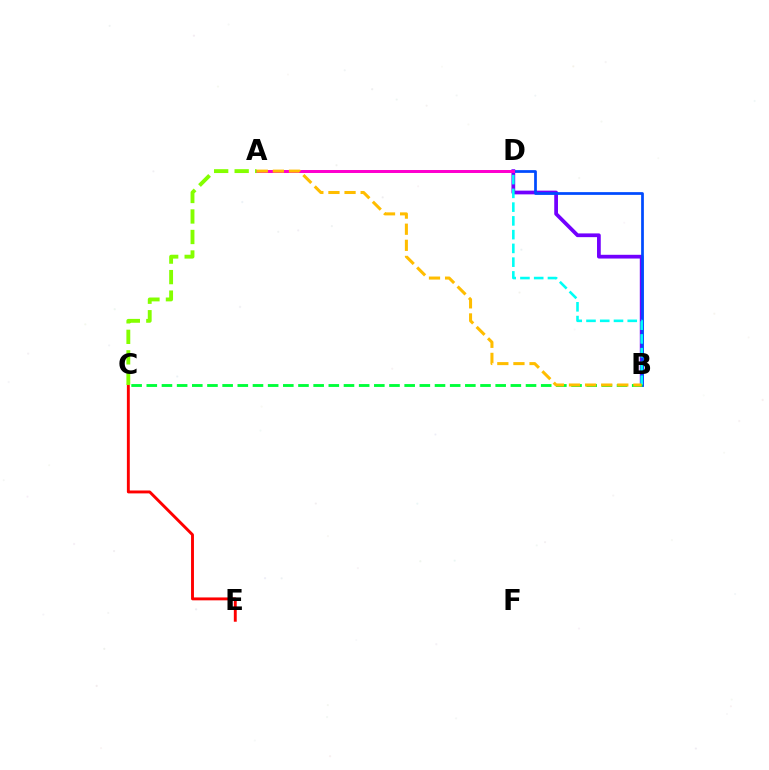{('B', 'D'): [{'color': '#7200ff', 'line_style': 'solid', 'thickness': 2.69}, {'color': '#004bff', 'line_style': 'solid', 'thickness': 1.97}, {'color': '#00fff6', 'line_style': 'dashed', 'thickness': 1.87}], ('C', 'E'): [{'color': '#ff0000', 'line_style': 'solid', 'thickness': 2.09}], ('A', 'D'): [{'color': '#ff00cf', 'line_style': 'solid', 'thickness': 2.15}], ('A', 'C'): [{'color': '#84ff00', 'line_style': 'dashed', 'thickness': 2.79}], ('B', 'C'): [{'color': '#00ff39', 'line_style': 'dashed', 'thickness': 2.06}], ('A', 'B'): [{'color': '#ffbd00', 'line_style': 'dashed', 'thickness': 2.19}]}